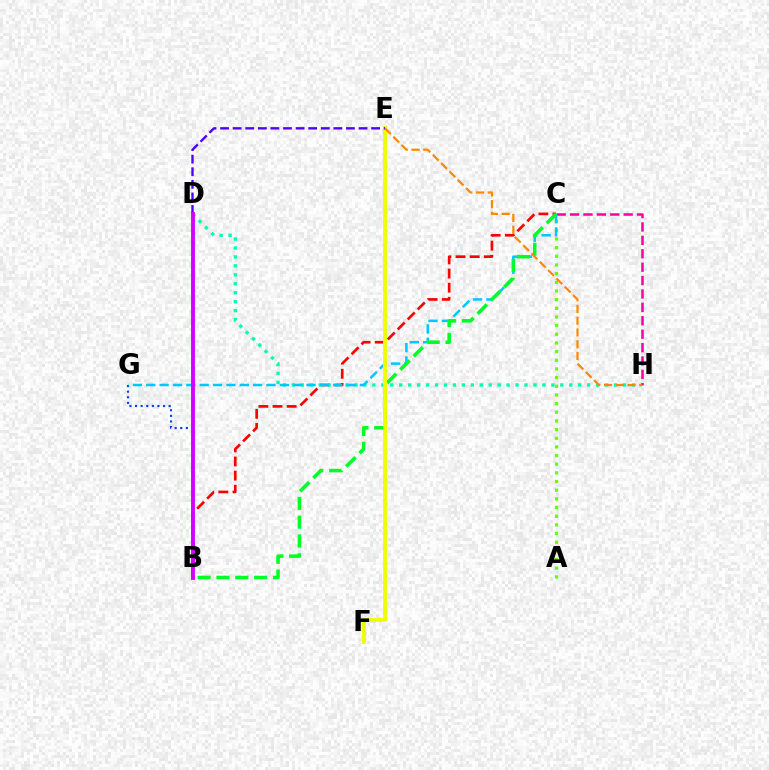{('B', 'G'): [{'color': '#003fff', 'line_style': 'dotted', 'thickness': 1.52}], ('B', 'C'): [{'color': '#ff0000', 'line_style': 'dashed', 'thickness': 1.92}, {'color': '#00ff27', 'line_style': 'dashed', 'thickness': 2.56}], ('D', 'H'): [{'color': '#00ffaf', 'line_style': 'dotted', 'thickness': 2.43}], ('A', 'C'): [{'color': '#66ff00', 'line_style': 'dotted', 'thickness': 2.35}], ('C', 'H'): [{'color': '#ff00a0', 'line_style': 'dashed', 'thickness': 1.82}], ('C', 'G'): [{'color': '#00c7ff', 'line_style': 'dashed', 'thickness': 1.81}], ('E', 'F'): [{'color': '#eeff00', 'line_style': 'solid', 'thickness': 2.76}], ('D', 'E'): [{'color': '#4f00ff', 'line_style': 'dashed', 'thickness': 1.71}], ('B', 'D'): [{'color': '#d600ff', 'line_style': 'solid', 'thickness': 2.81}], ('E', 'H'): [{'color': '#ff8800', 'line_style': 'dashed', 'thickness': 1.6}]}